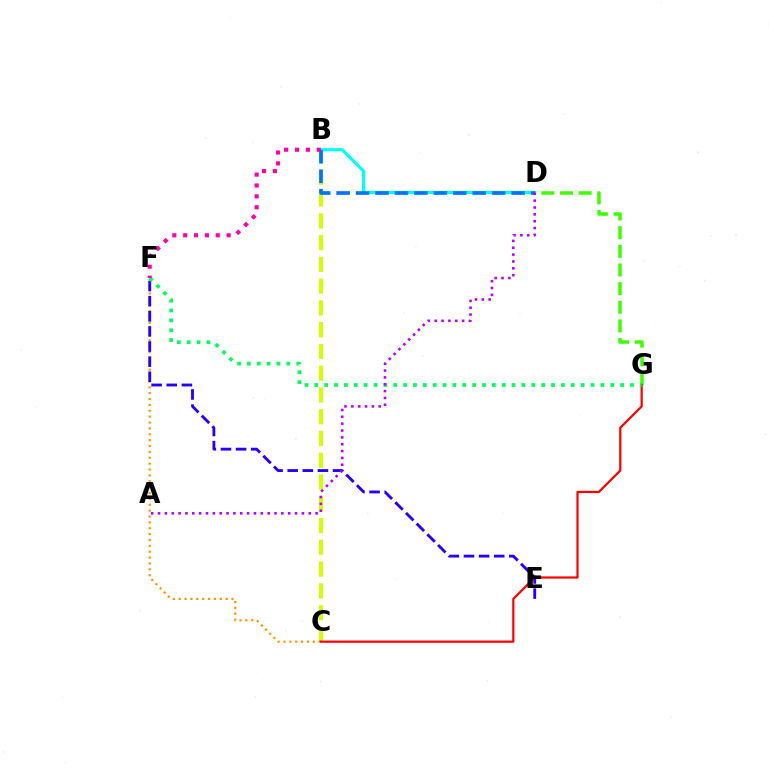{('B', 'C'): [{'color': '#d1ff00', 'line_style': 'dashed', 'thickness': 2.96}], ('D', 'G'): [{'color': '#3dff00', 'line_style': 'dashed', 'thickness': 2.53}], ('B', 'D'): [{'color': '#00fff6', 'line_style': 'solid', 'thickness': 2.28}, {'color': '#0074ff', 'line_style': 'dashed', 'thickness': 2.64}], ('C', 'F'): [{'color': '#ff9400', 'line_style': 'dotted', 'thickness': 1.6}], ('C', 'G'): [{'color': '#ff0000', 'line_style': 'solid', 'thickness': 1.6}], ('E', 'F'): [{'color': '#2500ff', 'line_style': 'dashed', 'thickness': 2.05}], ('F', 'G'): [{'color': '#00ff5c', 'line_style': 'dotted', 'thickness': 2.68}], ('A', 'D'): [{'color': '#b900ff', 'line_style': 'dotted', 'thickness': 1.86}], ('B', 'F'): [{'color': '#ff00ac', 'line_style': 'dotted', 'thickness': 2.96}]}